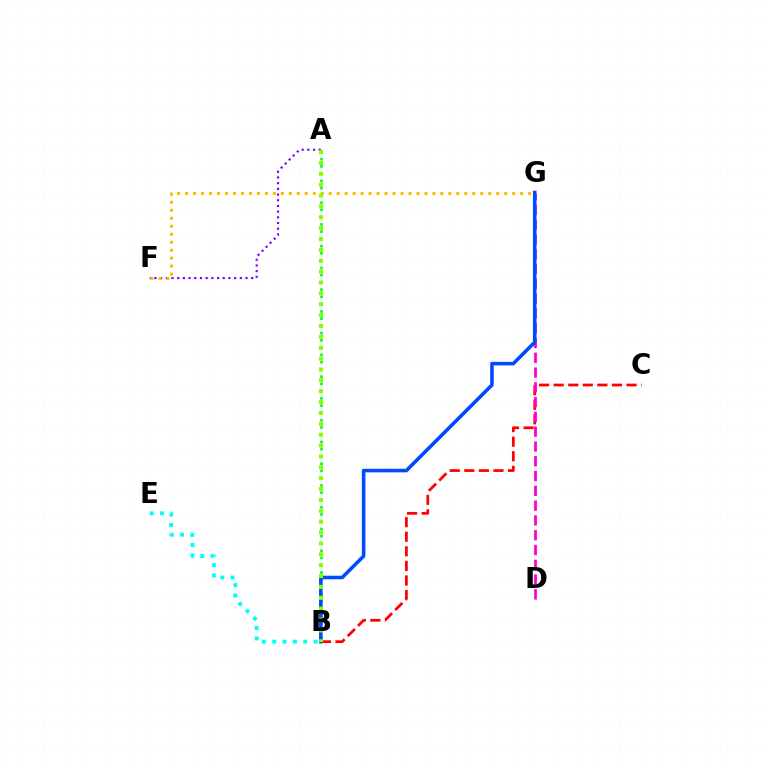{('B', 'C'): [{'color': '#ff0000', 'line_style': 'dashed', 'thickness': 1.98}], ('D', 'G'): [{'color': '#ff00cf', 'line_style': 'dashed', 'thickness': 2.01}], ('B', 'E'): [{'color': '#00fff6', 'line_style': 'dotted', 'thickness': 2.82}], ('A', 'B'): [{'color': '#00ff39', 'line_style': 'dotted', 'thickness': 1.97}, {'color': '#84ff00', 'line_style': 'dotted', 'thickness': 2.95}], ('B', 'G'): [{'color': '#004bff', 'line_style': 'solid', 'thickness': 2.58}], ('A', 'F'): [{'color': '#7200ff', 'line_style': 'dotted', 'thickness': 1.55}], ('F', 'G'): [{'color': '#ffbd00', 'line_style': 'dotted', 'thickness': 2.17}]}